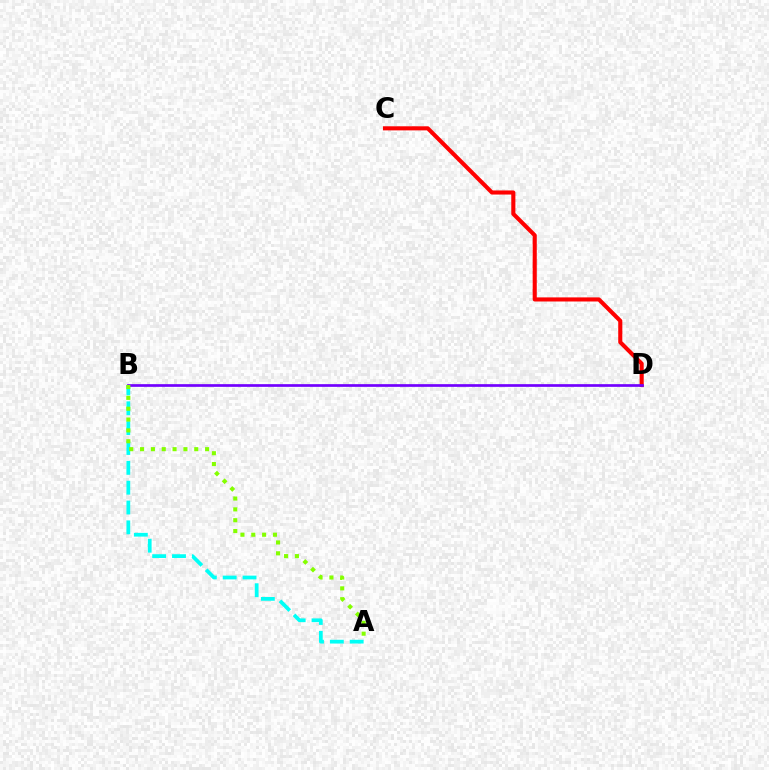{('A', 'B'): [{'color': '#00fff6', 'line_style': 'dashed', 'thickness': 2.7}, {'color': '#84ff00', 'line_style': 'dotted', 'thickness': 2.94}], ('C', 'D'): [{'color': '#ff0000', 'line_style': 'solid', 'thickness': 2.95}], ('B', 'D'): [{'color': '#7200ff', 'line_style': 'solid', 'thickness': 1.94}]}